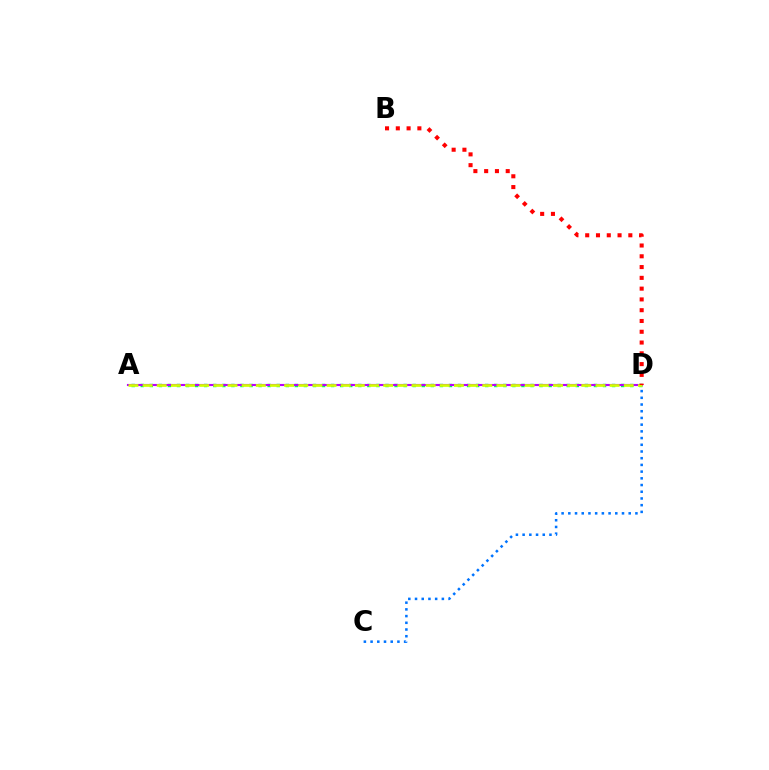{('A', 'D'): [{'color': '#00ff5c', 'line_style': 'dotted', 'thickness': 2.46}, {'color': '#b900ff', 'line_style': 'solid', 'thickness': 1.53}, {'color': '#d1ff00', 'line_style': 'dashed', 'thickness': 1.92}], ('C', 'D'): [{'color': '#0074ff', 'line_style': 'dotted', 'thickness': 1.82}], ('B', 'D'): [{'color': '#ff0000', 'line_style': 'dotted', 'thickness': 2.93}]}